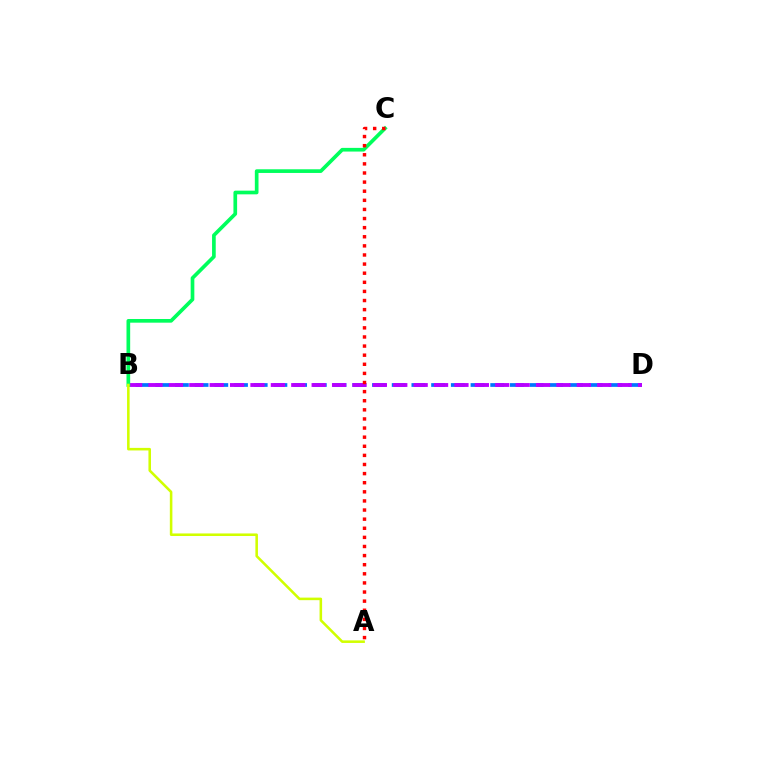{('B', 'D'): [{'color': '#0074ff', 'line_style': 'dashed', 'thickness': 2.68}, {'color': '#b900ff', 'line_style': 'dashed', 'thickness': 2.77}], ('B', 'C'): [{'color': '#00ff5c', 'line_style': 'solid', 'thickness': 2.65}], ('A', 'C'): [{'color': '#ff0000', 'line_style': 'dotted', 'thickness': 2.48}], ('A', 'B'): [{'color': '#d1ff00', 'line_style': 'solid', 'thickness': 1.84}]}